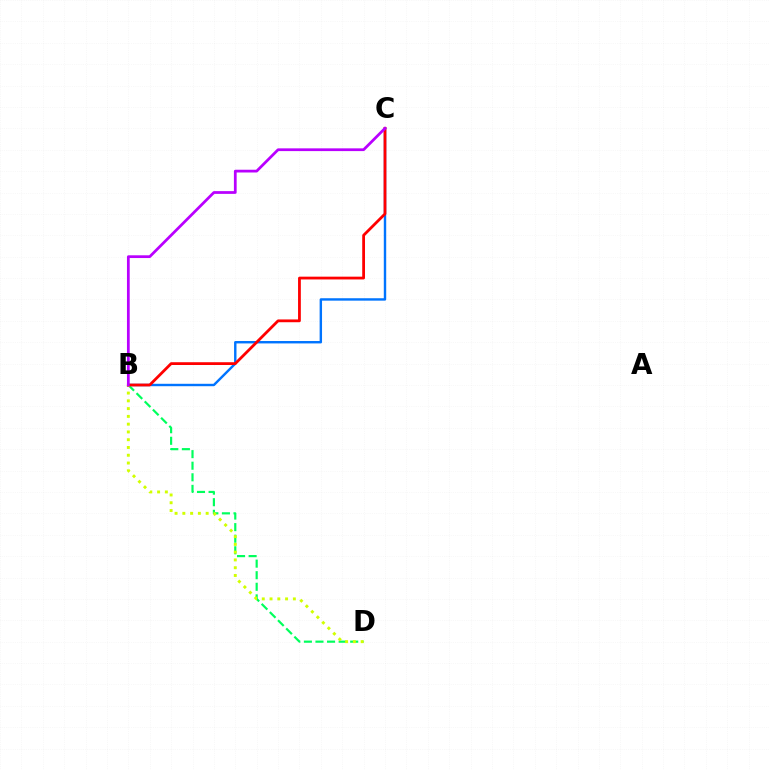{('B', 'C'): [{'color': '#0074ff', 'line_style': 'solid', 'thickness': 1.74}, {'color': '#ff0000', 'line_style': 'solid', 'thickness': 2.01}, {'color': '#b900ff', 'line_style': 'solid', 'thickness': 1.98}], ('B', 'D'): [{'color': '#00ff5c', 'line_style': 'dashed', 'thickness': 1.57}, {'color': '#d1ff00', 'line_style': 'dotted', 'thickness': 2.11}]}